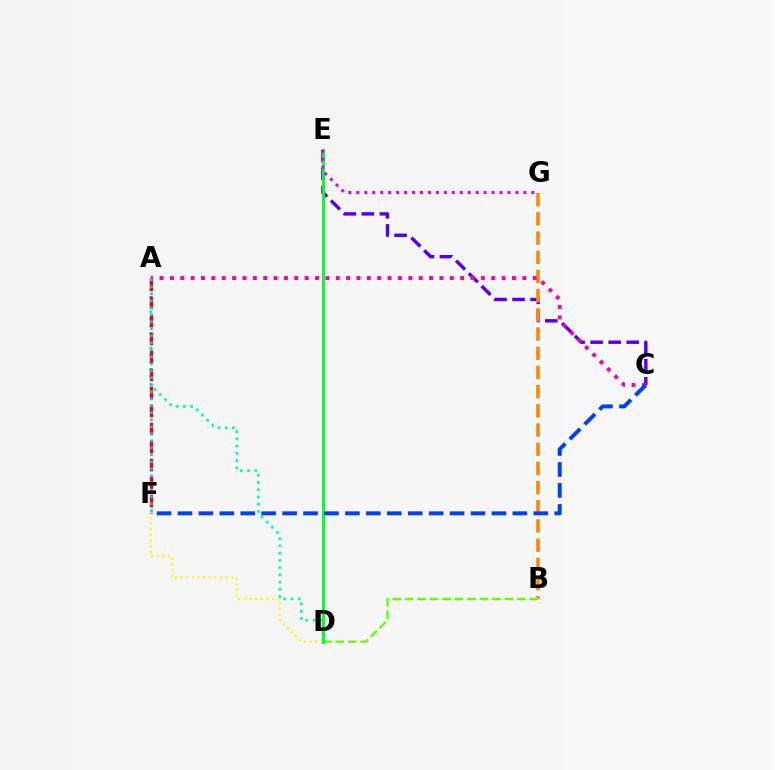{('A', 'D'): [{'color': '#00ffaf', 'line_style': 'dotted', 'thickness': 1.97}], ('D', 'F'): [{'color': '#eeff00', 'line_style': 'dotted', 'thickness': 1.53}], ('C', 'E'): [{'color': '#4f00ff', 'line_style': 'dashed', 'thickness': 2.45}], ('B', 'G'): [{'color': '#ff8800', 'line_style': 'dashed', 'thickness': 2.61}], ('A', 'C'): [{'color': '#ff00a0', 'line_style': 'dotted', 'thickness': 2.82}], ('A', 'F'): [{'color': '#ff0000', 'line_style': 'dashed', 'thickness': 2.45}, {'color': '#00c7ff', 'line_style': 'dotted', 'thickness': 1.9}], ('B', 'D'): [{'color': '#66ff00', 'line_style': 'dashed', 'thickness': 1.69}], ('D', 'E'): [{'color': '#00ff27', 'line_style': 'solid', 'thickness': 2.09}], ('E', 'G'): [{'color': '#d600ff', 'line_style': 'dotted', 'thickness': 2.16}], ('C', 'F'): [{'color': '#003fff', 'line_style': 'dashed', 'thickness': 2.84}]}